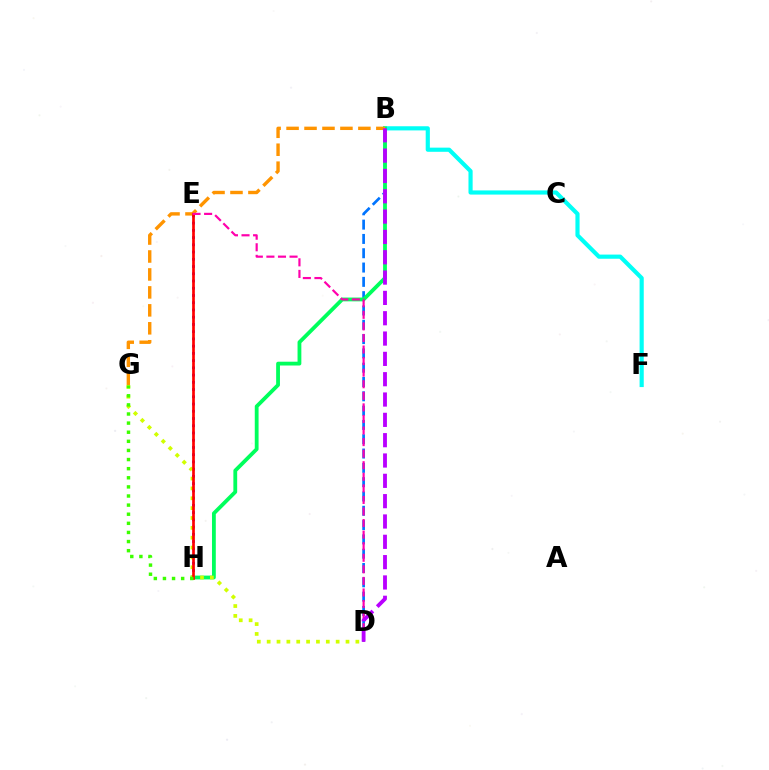{('B', 'F'): [{'color': '#00fff6', 'line_style': 'solid', 'thickness': 2.99}], ('B', 'D'): [{'color': '#0074ff', 'line_style': 'dashed', 'thickness': 1.94}, {'color': '#b900ff', 'line_style': 'dashed', 'thickness': 2.76}], ('E', 'H'): [{'color': '#2500ff', 'line_style': 'dotted', 'thickness': 1.97}, {'color': '#ff0000', 'line_style': 'solid', 'thickness': 1.94}], ('B', 'H'): [{'color': '#00ff5c', 'line_style': 'solid', 'thickness': 2.74}], ('B', 'G'): [{'color': '#ff9400', 'line_style': 'dashed', 'thickness': 2.44}], ('D', 'G'): [{'color': '#d1ff00', 'line_style': 'dotted', 'thickness': 2.68}], ('D', 'E'): [{'color': '#ff00ac', 'line_style': 'dashed', 'thickness': 1.57}], ('G', 'H'): [{'color': '#3dff00', 'line_style': 'dotted', 'thickness': 2.48}]}